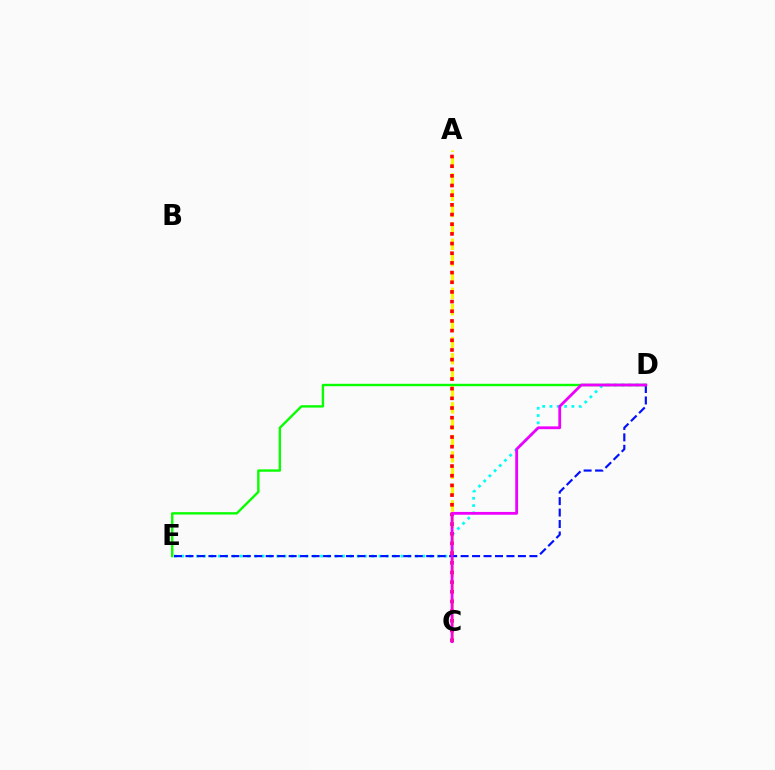{('D', 'E'): [{'color': '#00fff6', 'line_style': 'dotted', 'thickness': 1.99}, {'color': '#0010ff', 'line_style': 'dashed', 'thickness': 1.56}, {'color': '#08ff00', 'line_style': 'solid', 'thickness': 1.71}], ('A', 'C'): [{'color': '#fcf500', 'line_style': 'dashed', 'thickness': 2.22}, {'color': '#ff0000', 'line_style': 'dotted', 'thickness': 2.63}], ('C', 'D'): [{'color': '#ee00ff', 'line_style': 'solid', 'thickness': 2.02}]}